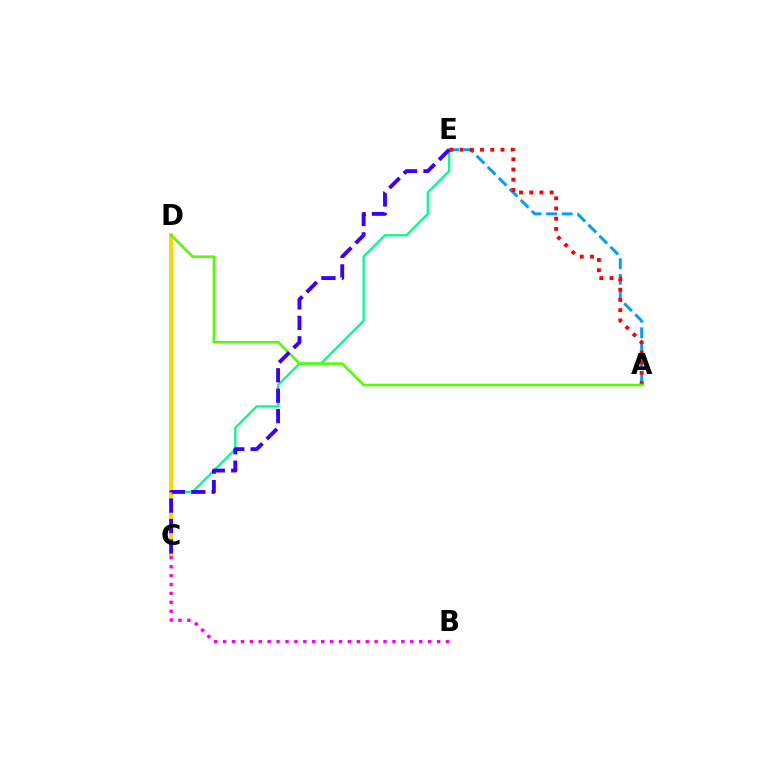{('A', 'E'): [{'color': '#009eff', 'line_style': 'dashed', 'thickness': 2.12}, {'color': '#ff0000', 'line_style': 'dotted', 'thickness': 2.78}], ('C', 'E'): [{'color': '#00ff86', 'line_style': 'solid', 'thickness': 1.63}, {'color': '#3700ff', 'line_style': 'dashed', 'thickness': 2.78}], ('C', 'D'): [{'color': '#ffd500', 'line_style': 'solid', 'thickness': 2.87}], ('A', 'D'): [{'color': '#4fff00', 'line_style': 'solid', 'thickness': 1.84}], ('B', 'C'): [{'color': '#ff00ed', 'line_style': 'dotted', 'thickness': 2.42}]}